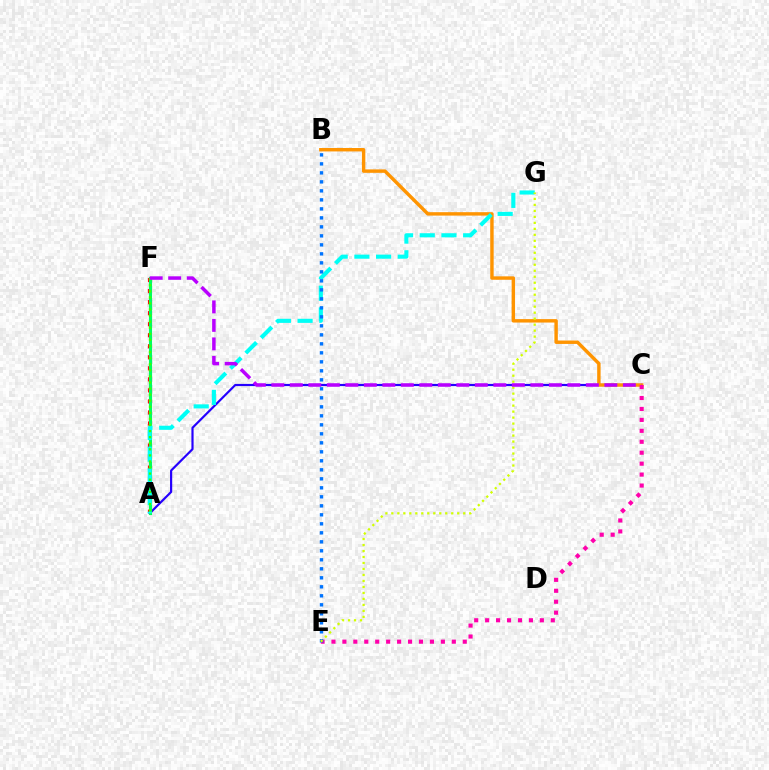{('A', 'C'): [{'color': '#2500ff', 'line_style': 'solid', 'thickness': 1.57}], ('B', 'C'): [{'color': '#ff9400', 'line_style': 'solid', 'thickness': 2.46}], ('C', 'E'): [{'color': '#ff00ac', 'line_style': 'dotted', 'thickness': 2.97}], ('A', 'F'): [{'color': '#ff0000', 'line_style': 'dotted', 'thickness': 3.0}, {'color': '#00ff5c', 'line_style': 'solid', 'thickness': 2.24}, {'color': '#3dff00', 'line_style': 'dotted', 'thickness': 1.65}], ('A', 'G'): [{'color': '#00fff6', 'line_style': 'dashed', 'thickness': 2.95}], ('B', 'E'): [{'color': '#0074ff', 'line_style': 'dotted', 'thickness': 2.44}], ('E', 'G'): [{'color': '#d1ff00', 'line_style': 'dotted', 'thickness': 1.63}], ('C', 'F'): [{'color': '#b900ff', 'line_style': 'dashed', 'thickness': 2.51}]}